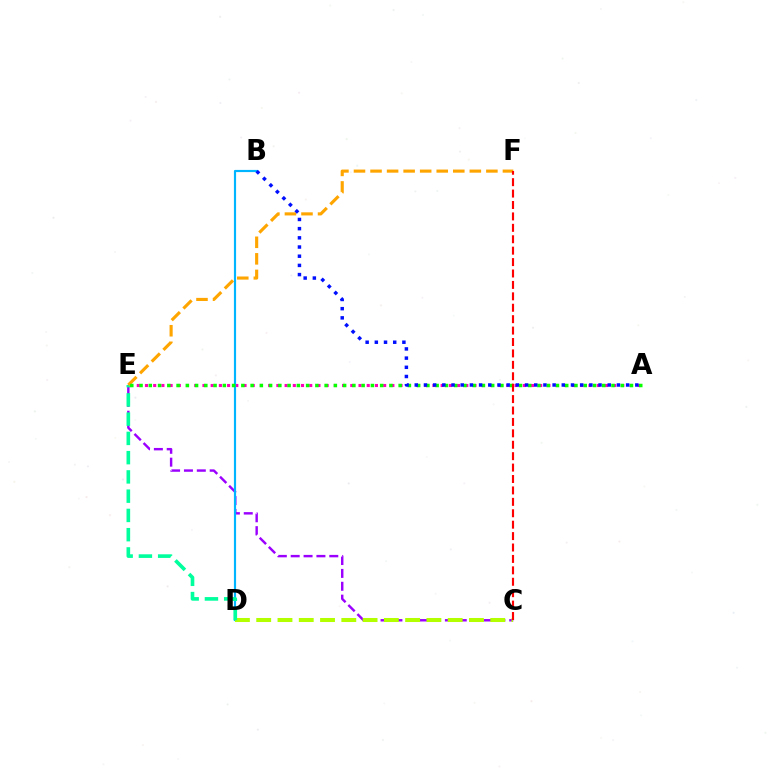{('C', 'E'): [{'color': '#9b00ff', 'line_style': 'dashed', 'thickness': 1.75}], ('A', 'E'): [{'color': '#ff00bd', 'line_style': 'dotted', 'thickness': 2.23}, {'color': '#08ff00', 'line_style': 'dotted', 'thickness': 2.51}], ('B', 'D'): [{'color': '#00b5ff', 'line_style': 'solid', 'thickness': 1.57}], ('C', 'D'): [{'color': '#b3ff00', 'line_style': 'dashed', 'thickness': 2.89}], ('D', 'E'): [{'color': '#00ff9d', 'line_style': 'dashed', 'thickness': 2.62}], ('E', 'F'): [{'color': '#ffa500', 'line_style': 'dashed', 'thickness': 2.25}], ('C', 'F'): [{'color': '#ff0000', 'line_style': 'dashed', 'thickness': 1.55}], ('A', 'B'): [{'color': '#0010ff', 'line_style': 'dotted', 'thickness': 2.5}]}